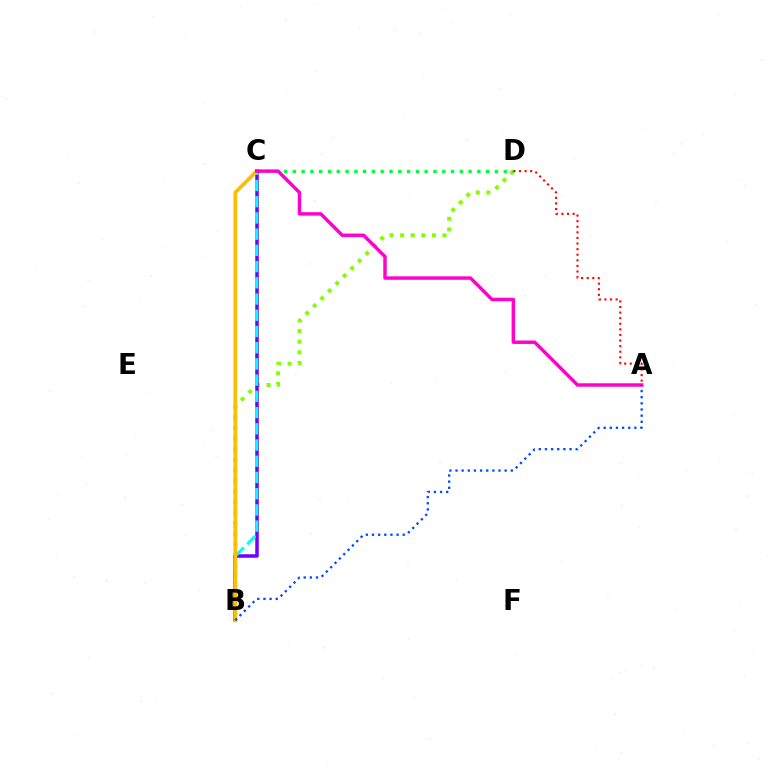{('B', 'D'): [{'color': '#84ff00', 'line_style': 'dotted', 'thickness': 2.88}], ('B', 'C'): [{'color': '#7200ff', 'line_style': 'solid', 'thickness': 2.53}, {'color': '#00fff6', 'line_style': 'dashed', 'thickness': 2.2}, {'color': '#ffbd00', 'line_style': 'solid', 'thickness': 2.71}], ('C', 'D'): [{'color': '#00ff39', 'line_style': 'dotted', 'thickness': 2.39}], ('A', 'C'): [{'color': '#ff00cf', 'line_style': 'solid', 'thickness': 2.48}], ('A', 'D'): [{'color': '#ff0000', 'line_style': 'dotted', 'thickness': 1.52}], ('A', 'B'): [{'color': '#004bff', 'line_style': 'dotted', 'thickness': 1.67}]}